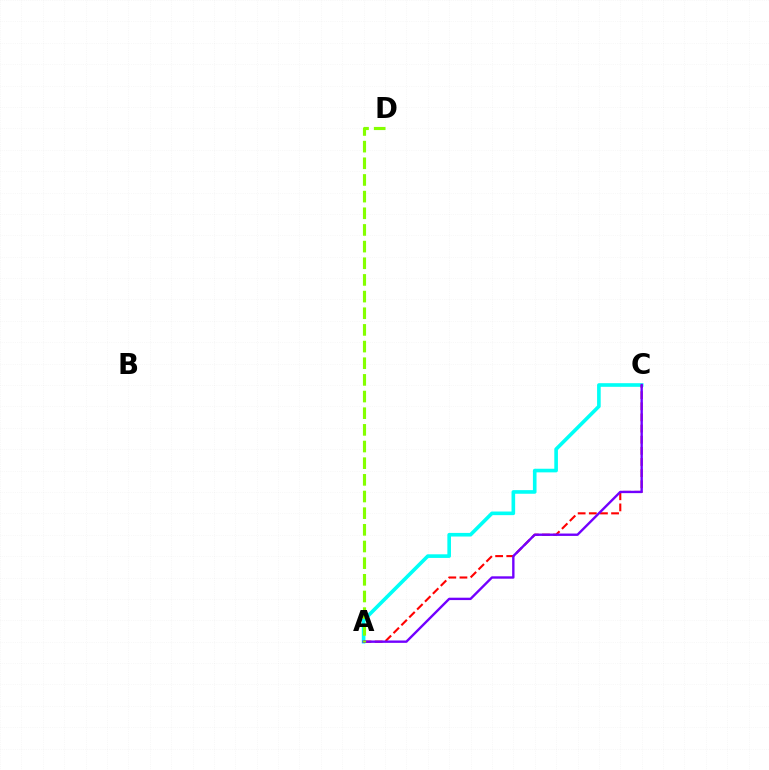{('A', 'C'): [{'color': '#00fff6', 'line_style': 'solid', 'thickness': 2.61}, {'color': '#ff0000', 'line_style': 'dashed', 'thickness': 1.51}, {'color': '#7200ff', 'line_style': 'solid', 'thickness': 1.71}], ('A', 'D'): [{'color': '#84ff00', 'line_style': 'dashed', 'thickness': 2.26}]}